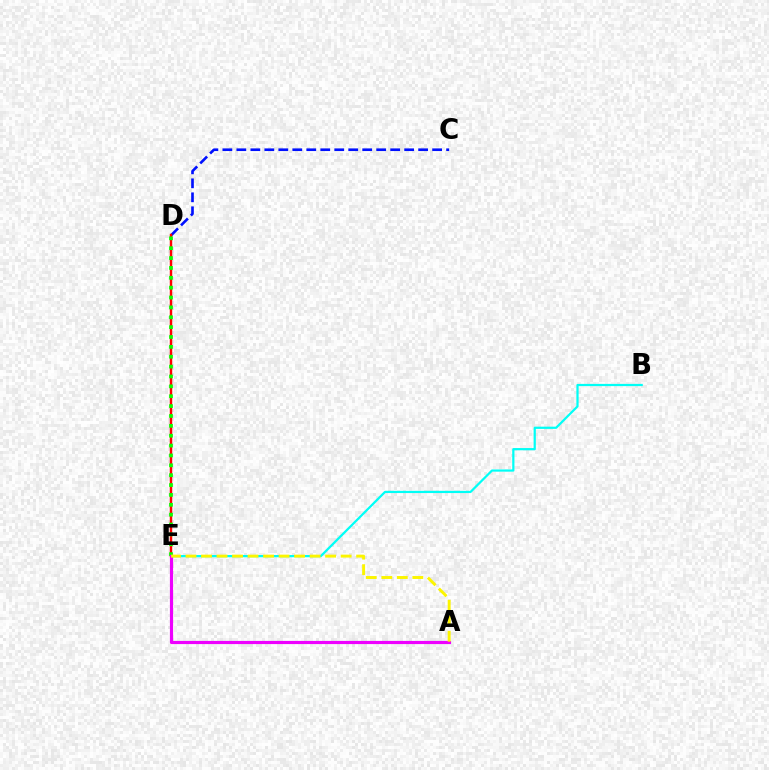{('C', 'D'): [{'color': '#0010ff', 'line_style': 'dashed', 'thickness': 1.9}], ('B', 'E'): [{'color': '#00fff6', 'line_style': 'solid', 'thickness': 1.6}], ('D', 'E'): [{'color': '#ff0000', 'line_style': 'solid', 'thickness': 1.76}, {'color': '#08ff00', 'line_style': 'dotted', 'thickness': 2.68}], ('A', 'E'): [{'color': '#ee00ff', 'line_style': 'solid', 'thickness': 2.28}, {'color': '#fcf500', 'line_style': 'dashed', 'thickness': 2.11}]}